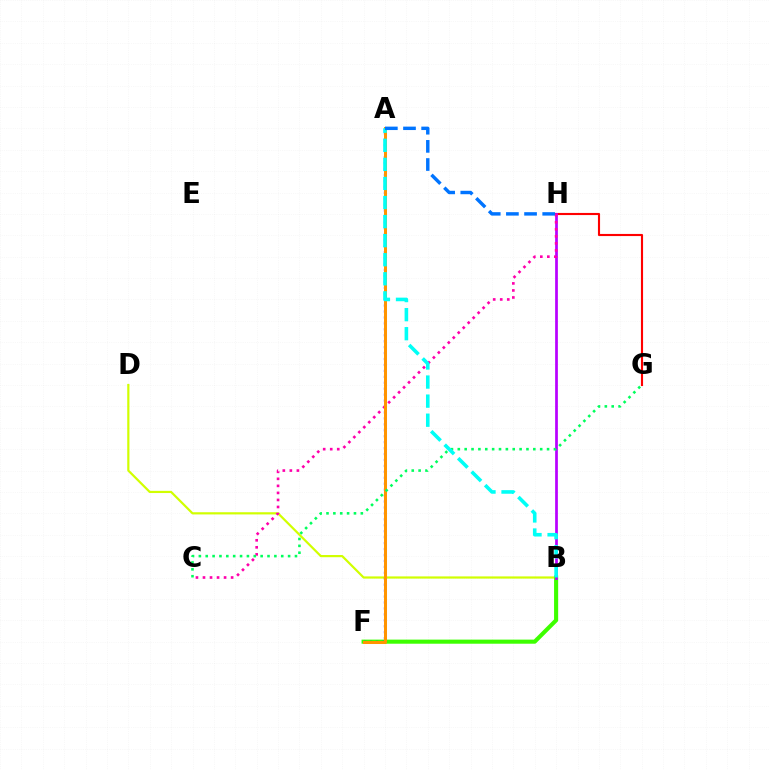{('B', 'D'): [{'color': '#d1ff00', 'line_style': 'solid', 'thickness': 1.58}], ('B', 'F'): [{'color': '#3dff00', 'line_style': 'solid', 'thickness': 2.95}], ('A', 'F'): [{'color': '#2500ff', 'line_style': 'dotted', 'thickness': 1.61}, {'color': '#ff9400', 'line_style': 'solid', 'thickness': 2.16}], ('G', 'H'): [{'color': '#ff0000', 'line_style': 'solid', 'thickness': 1.53}], ('B', 'H'): [{'color': '#b900ff', 'line_style': 'solid', 'thickness': 1.96}], ('C', 'H'): [{'color': '#ff00ac', 'line_style': 'dotted', 'thickness': 1.91}], ('C', 'G'): [{'color': '#00ff5c', 'line_style': 'dotted', 'thickness': 1.87}], ('A', 'B'): [{'color': '#00fff6', 'line_style': 'dashed', 'thickness': 2.59}], ('A', 'H'): [{'color': '#0074ff', 'line_style': 'dashed', 'thickness': 2.47}]}